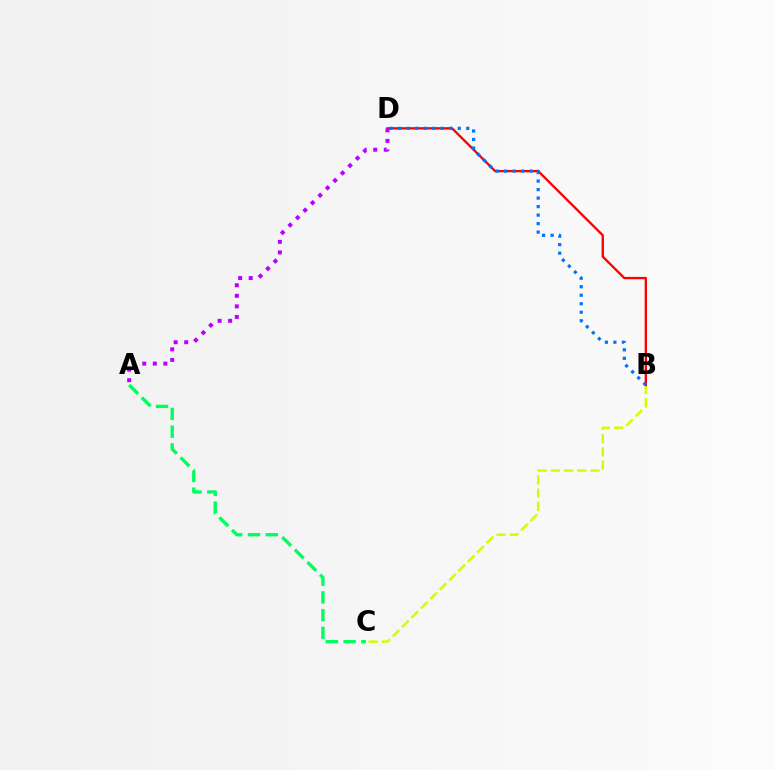{('B', 'C'): [{'color': '#d1ff00', 'line_style': 'dashed', 'thickness': 1.8}], ('B', 'D'): [{'color': '#ff0000', 'line_style': 'solid', 'thickness': 1.68}, {'color': '#0074ff', 'line_style': 'dotted', 'thickness': 2.31}], ('A', 'C'): [{'color': '#00ff5c', 'line_style': 'dashed', 'thickness': 2.41}], ('A', 'D'): [{'color': '#b900ff', 'line_style': 'dotted', 'thickness': 2.87}]}